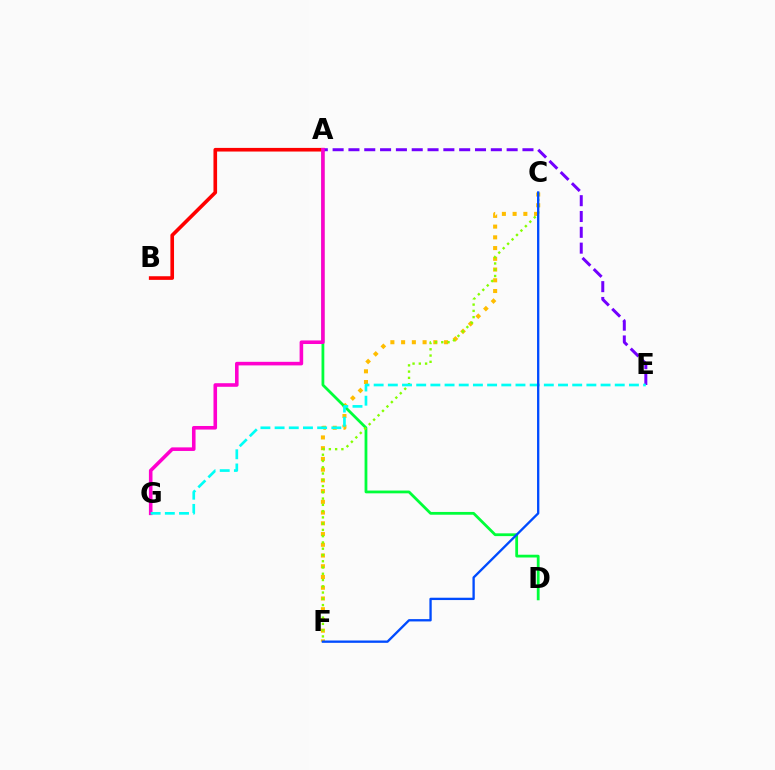{('A', 'B'): [{'color': '#ff0000', 'line_style': 'solid', 'thickness': 2.61}], ('C', 'F'): [{'color': '#ffbd00', 'line_style': 'dotted', 'thickness': 2.92}, {'color': '#84ff00', 'line_style': 'dotted', 'thickness': 1.7}, {'color': '#004bff', 'line_style': 'solid', 'thickness': 1.68}], ('A', 'D'): [{'color': '#00ff39', 'line_style': 'solid', 'thickness': 2.0}], ('A', 'E'): [{'color': '#7200ff', 'line_style': 'dashed', 'thickness': 2.15}], ('A', 'G'): [{'color': '#ff00cf', 'line_style': 'solid', 'thickness': 2.58}], ('E', 'G'): [{'color': '#00fff6', 'line_style': 'dashed', 'thickness': 1.93}]}